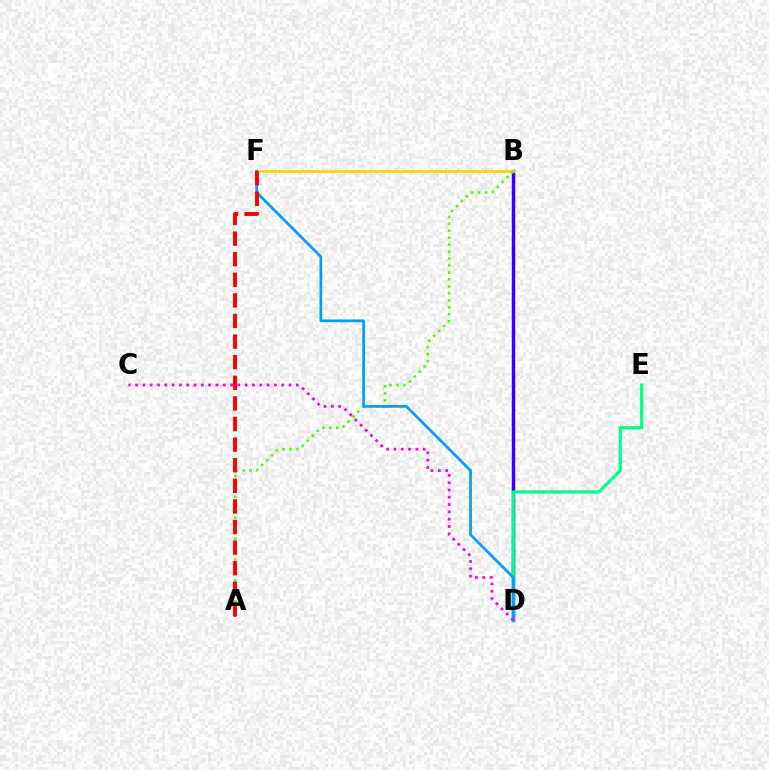{('B', 'D'): [{'color': '#3700ff', 'line_style': 'solid', 'thickness': 2.48}], ('B', 'F'): [{'color': '#ffd500', 'line_style': 'solid', 'thickness': 2.01}], ('D', 'E'): [{'color': '#00ff86', 'line_style': 'solid', 'thickness': 2.25}], ('A', 'B'): [{'color': '#4fff00', 'line_style': 'dotted', 'thickness': 1.89}], ('D', 'F'): [{'color': '#009eff', 'line_style': 'solid', 'thickness': 1.96}], ('A', 'F'): [{'color': '#ff0000', 'line_style': 'dashed', 'thickness': 2.8}], ('C', 'D'): [{'color': '#ff00ed', 'line_style': 'dotted', 'thickness': 1.99}]}